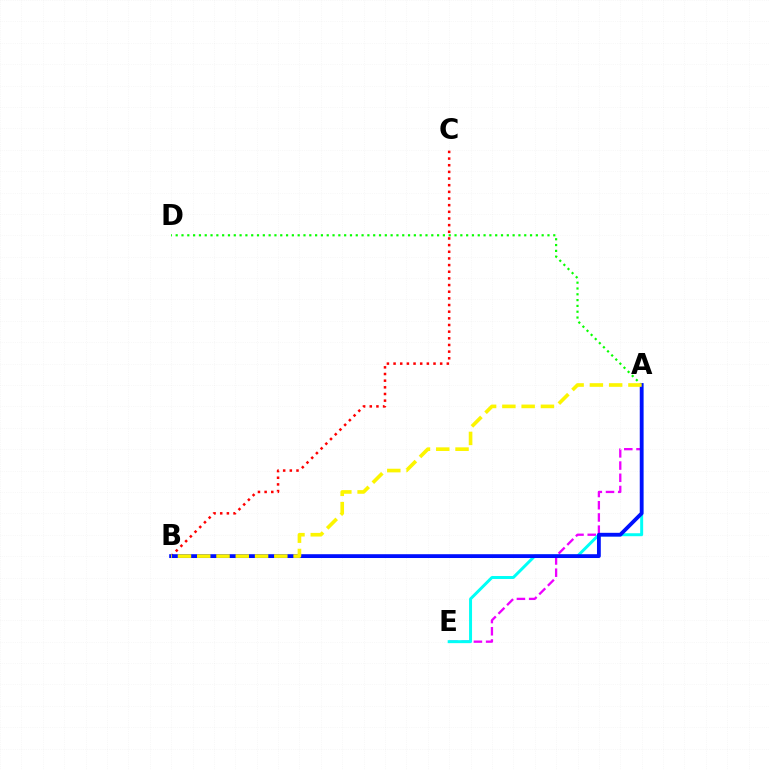{('A', 'E'): [{'color': '#ee00ff', 'line_style': 'dashed', 'thickness': 1.66}, {'color': '#00fff6', 'line_style': 'solid', 'thickness': 2.14}], ('B', 'C'): [{'color': '#ff0000', 'line_style': 'dotted', 'thickness': 1.81}], ('A', 'D'): [{'color': '#08ff00', 'line_style': 'dotted', 'thickness': 1.58}], ('A', 'B'): [{'color': '#0010ff', 'line_style': 'solid', 'thickness': 2.75}, {'color': '#fcf500', 'line_style': 'dashed', 'thickness': 2.62}]}